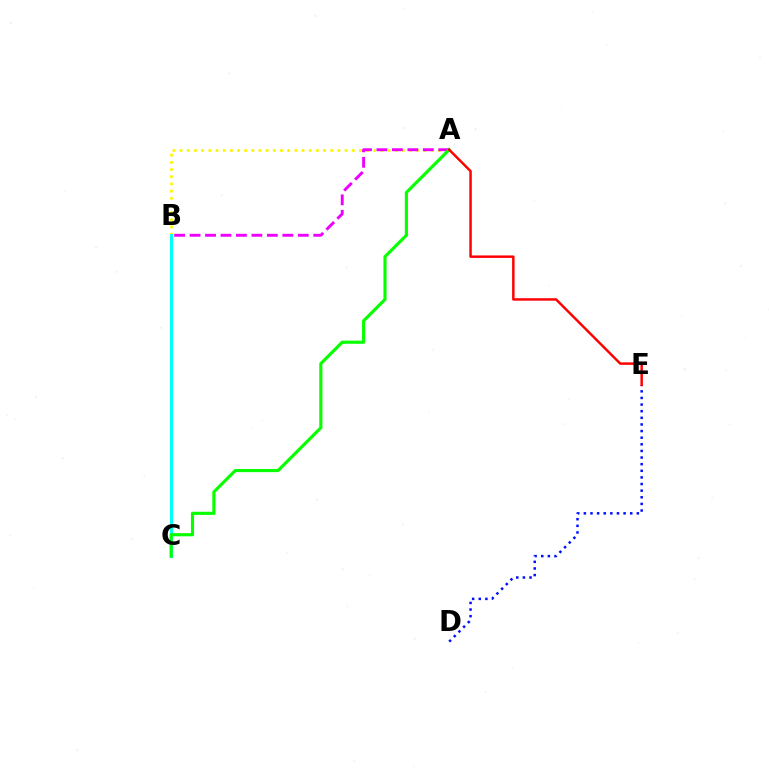{('A', 'B'): [{'color': '#fcf500', 'line_style': 'dotted', 'thickness': 1.95}, {'color': '#ee00ff', 'line_style': 'dashed', 'thickness': 2.1}], ('B', 'C'): [{'color': '#00fff6', 'line_style': 'solid', 'thickness': 2.17}], ('D', 'E'): [{'color': '#0010ff', 'line_style': 'dotted', 'thickness': 1.8}], ('A', 'C'): [{'color': '#08ff00', 'line_style': 'solid', 'thickness': 2.26}], ('A', 'E'): [{'color': '#ff0000', 'line_style': 'solid', 'thickness': 1.78}]}